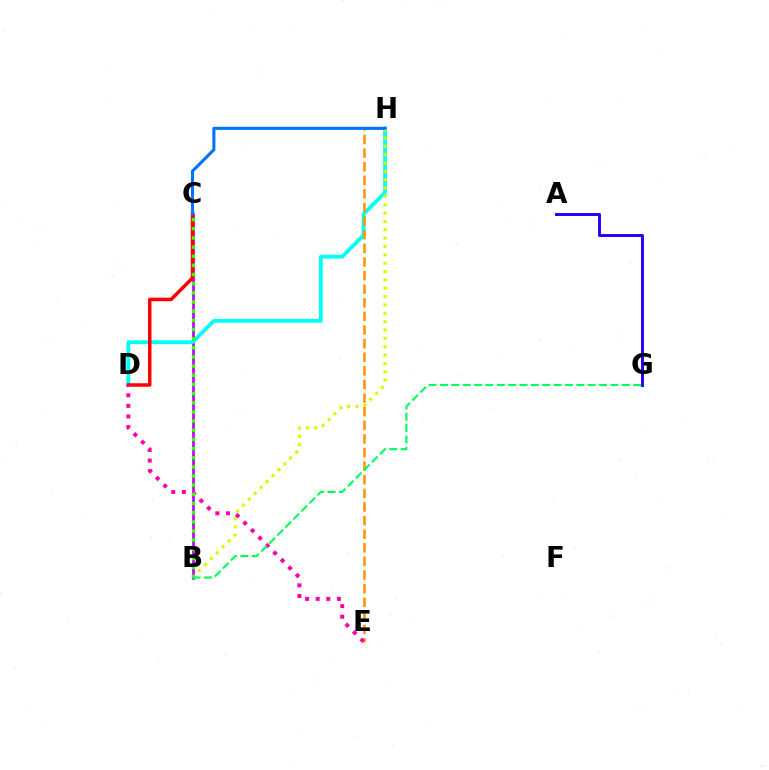{('B', 'C'): [{'color': '#b900ff', 'line_style': 'solid', 'thickness': 1.93}, {'color': '#3dff00', 'line_style': 'dotted', 'thickness': 2.49}], ('A', 'G'): [{'color': '#2500ff', 'line_style': 'solid', 'thickness': 2.12}], ('D', 'H'): [{'color': '#00fff6', 'line_style': 'solid', 'thickness': 2.76}], ('B', 'H'): [{'color': '#d1ff00', 'line_style': 'dotted', 'thickness': 2.27}], ('C', 'D'): [{'color': '#ff0000', 'line_style': 'solid', 'thickness': 2.52}], ('E', 'H'): [{'color': '#ff9400', 'line_style': 'dashed', 'thickness': 1.85}], ('C', 'H'): [{'color': '#0074ff', 'line_style': 'solid', 'thickness': 2.21}], ('D', 'E'): [{'color': '#ff00ac', 'line_style': 'dotted', 'thickness': 2.88}], ('B', 'G'): [{'color': '#00ff5c', 'line_style': 'dashed', 'thickness': 1.54}]}